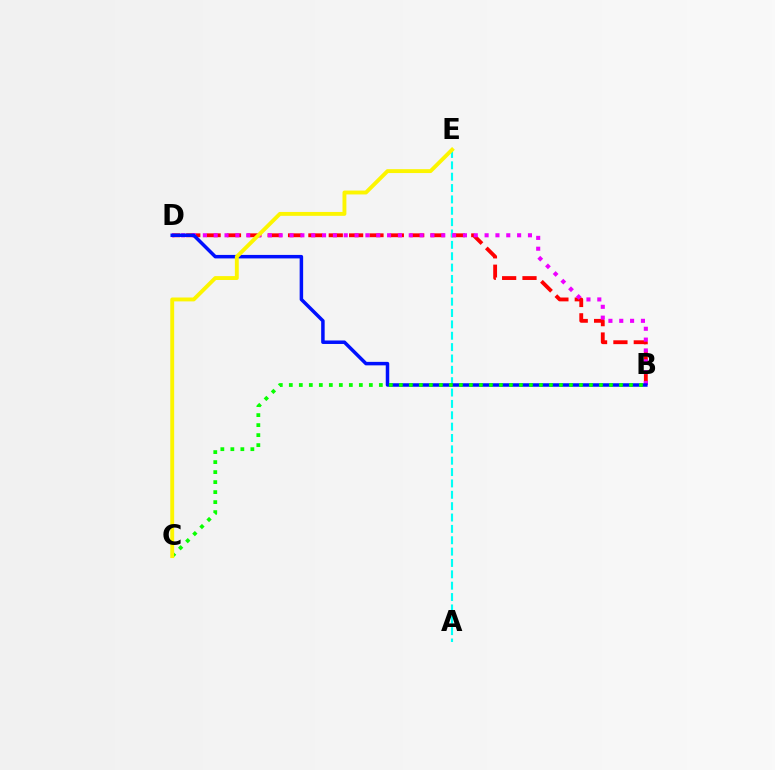{('B', 'D'): [{'color': '#ff0000', 'line_style': 'dashed', 'thickness': 2.77}, {'color': '#ee00ff', 'line_style': 'dotted', 'thickness': 2.94}, {'color': '#0010ff', 'line_style': 'solid', 'thickness': 2.51}], ('A', 'E'): [{'color': '#00fff6', 'line_style': 'dashed', 'thickness': 1.54}], ('B', 'C'): [{'color': '#08ff00', 'line_style': 'dotted', 'thickness': 2.72}], ('C', 'E'): [{'color': '#fcf500', 'line_style': 'solid', 'thickness': 2.8}]}